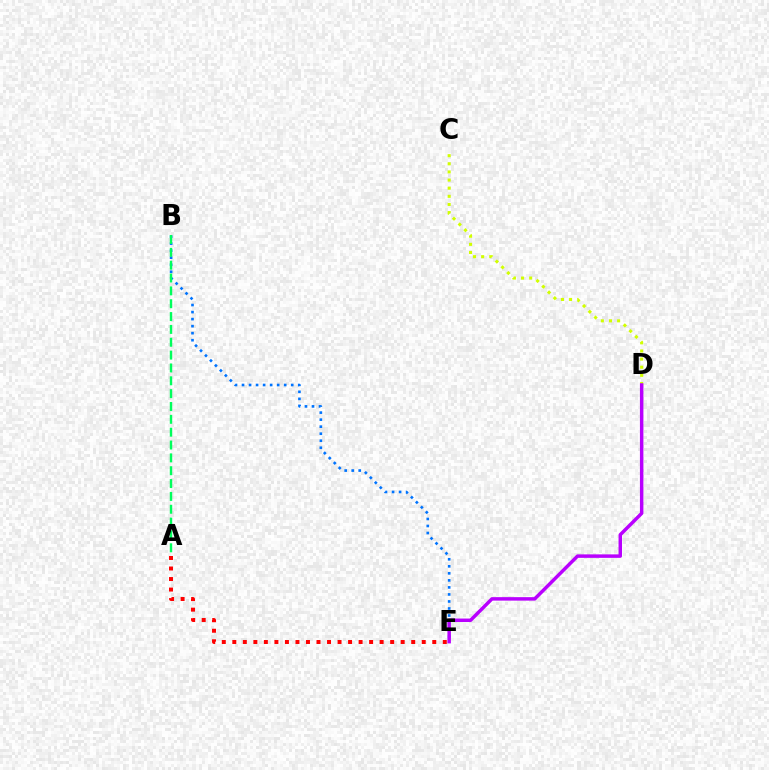{('B', 'E'): [{'color': '#0074ff', 'line_style': 'dotted', 'thickness': 1.91}], ('C', 'D'): [{'color': '#d1ff00', 'line_style': 'dotted', 'thickness': 2.21}], ('A', 'E'): [{'color': '#ff0000', 'line_style': 'dotted', 'thickness': 2.86}], ('D', 'E'): [{'color': '#b900ff', 'line_style': 'solid', 'thickness': 2.5}], ('A', 'B'): [{'color': '#00ff5c', 'line_style': 'dashed', 'thickness': 1.75}]}